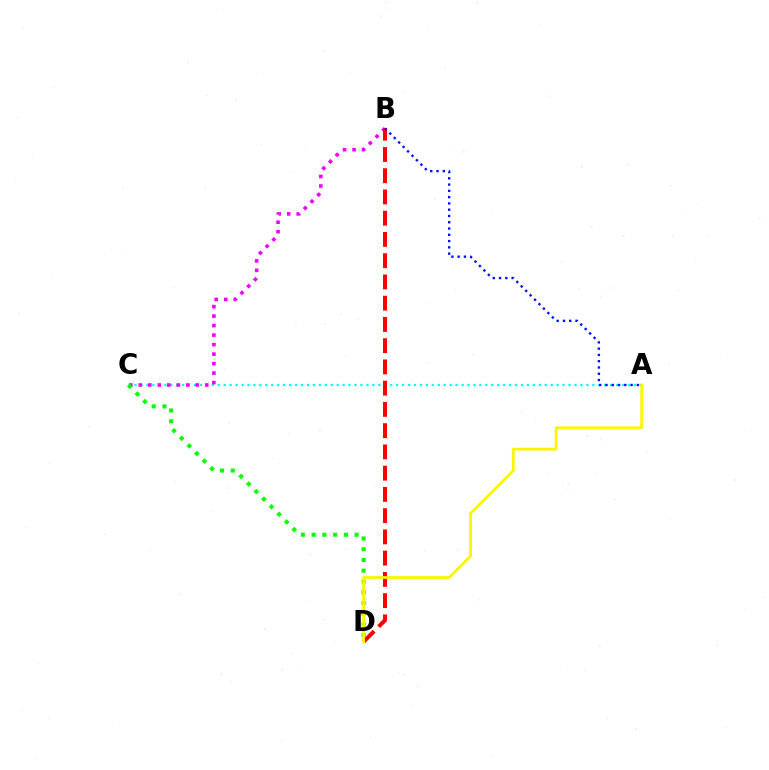{('A', 'C'): [{'color': '#00fff6', 'line_style': 'dotted', 'thickness': 1.62}], ('B', 'C'): [{'color': '#ee00ff', 'line_style': 'dotted', 'thickness': 2.58}], ('B', 'D'): [{'color': '#ff0000', 'line_style': 'dashed', 'thickness': 2.89}], ('C', 'D'): [{'color': '#08ff00', 'line_style': 'dotted', 'thickness': 2.92}], ('A', 'B'): [{'color': '#0010ff', 'line_style': 'dotted', 'thickness': 1.71}], ('A', 'D'): [{'color': '#fcf500', 'line_style': 'solid', 'thickness': 1.98}]}